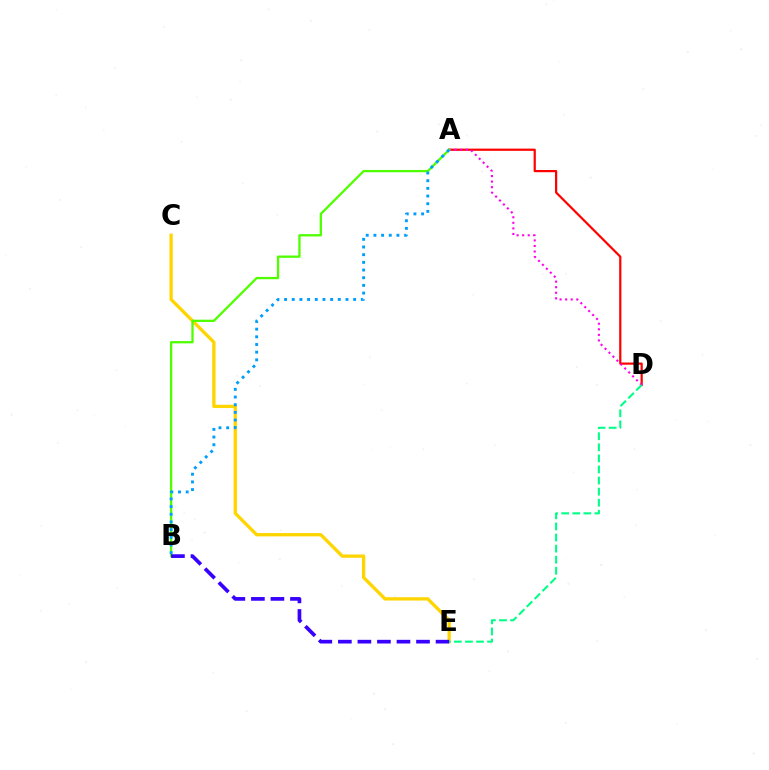{('A', 'D'): [{'color': '#ff0000', 'line_style': 'solid', 'thickness': 1.59}, {'color': '#ff00ed', 'line_style': 'dotted', 'thickness': 1.51}], ('C', 'E'): [{'color': '#ffd500', 'line_style': 'solid', 'thickness': 2.38}], ('D', 'E'): [{'color': '#00ff86', 'line_style': 'dashed', 'thickness': 1.51}], ('A', 'B'): [{'color': '#4fff00', 'line_style': 'solid', 'thickness': 1.65}, {'color': '#009eff', 'line_style': 'dotted', 'thickness': 2.09}], ('B', 'E'): [{'color': '#3700ff', 'line_style': 'dashed', 'thickness': 2.65}]}